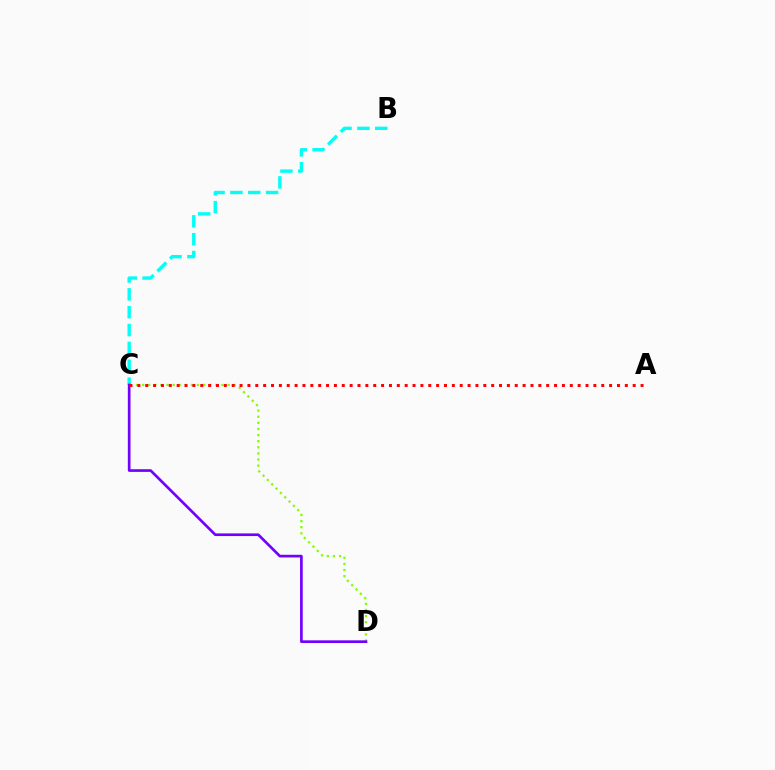{('B', 'C'): [{'color': '#00fff6', 'line_style': 'dashed', 'thickness': 2.43}], ('C', 'D'): [{'color': '#84ff00', 'line_style': 'dotted', 'thickness': 1.66}, {'color': '#7200ff', 'line_style': 'solid', 'thickness': 1.92}], ('A', 'C'): [{'color': '#ff0000', 'line_style': 'dotted', 'thickness': 2.14}]}